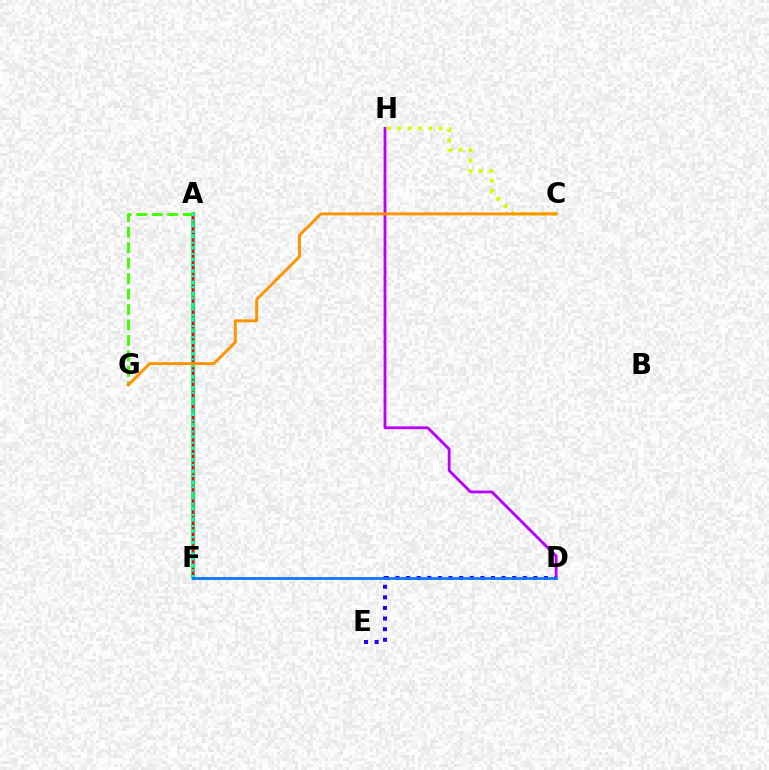{('C', 'H'): [{'color': '#d1ff00', 'line_style': 'dotted', 'thickness': 2.82}], ('D', 'H'): [{'color': '#b900ff', 'line_style': 'solid', 'thickness': 2.03}], ('A', 'F'): [{'color': '#ff00ac', 'line_style': 'solid', 'thickness': 2.34}, {'color': '#00ff5c', 'line_style': 'solid', 'thickness': 2.64}, {'color': '#ff0000', 'line_style': 'dashed', 'thickness': 1.6}, {'color': '#00fff6', 'line_style': 'dotted', 'thickness': 1.51}], ('A', 'G'): [{'color': '#3dff00', 'line_style': 'dashed', 'thickness': 2.1}], ('D', 'E'): [{'color': '#2500ff', 'line_style': 'dotted', 'thickness': 2.88}], ('C', 'G'): [{'color': '#ff9400', 'line_style': 'solid', 'thickness': 2.13}], ('D', 'F'): [{'color': '#0074ff', 'line_style': 'solid', 'thickness': 1.97}]}